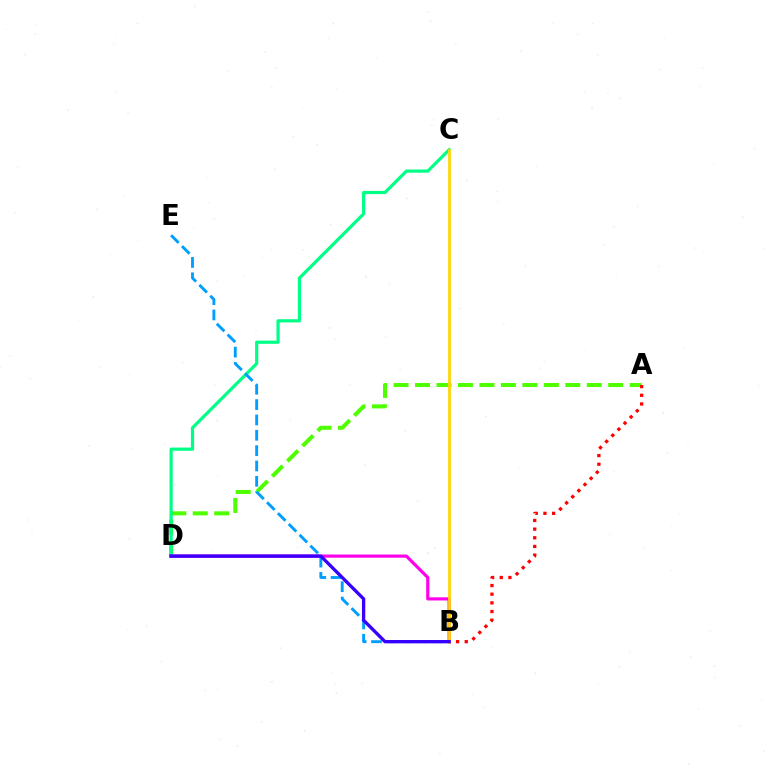{('A', 'D'): [{'color': '#4fff00', 'line_style': 'dashed', 'thickness': 2.92}], ('C', 'D'): [{'color': '#00ff86', 'line_style': 'solid', 'thickness': 2.3}], ('A', 'B'): [{'color': '#ff0000', 'line_style': 'dotted', 'thickness': 2.35}], ('B', 'D'): [{'color': '#ff00ed', 'line_style': 'solid', 'thickness': 2.28}, {'color': '#3700ff', 'line_style': 'solid', 'thickness': 2.39}], ('B', 'E'): [{'color': '#009eff', 'line_style': 'dashed', 'thickness': 2.08}], ('B', 'C'): [{'color': '#ffd500', 'line_style': 'solid', 'thickness': 1.96}]}